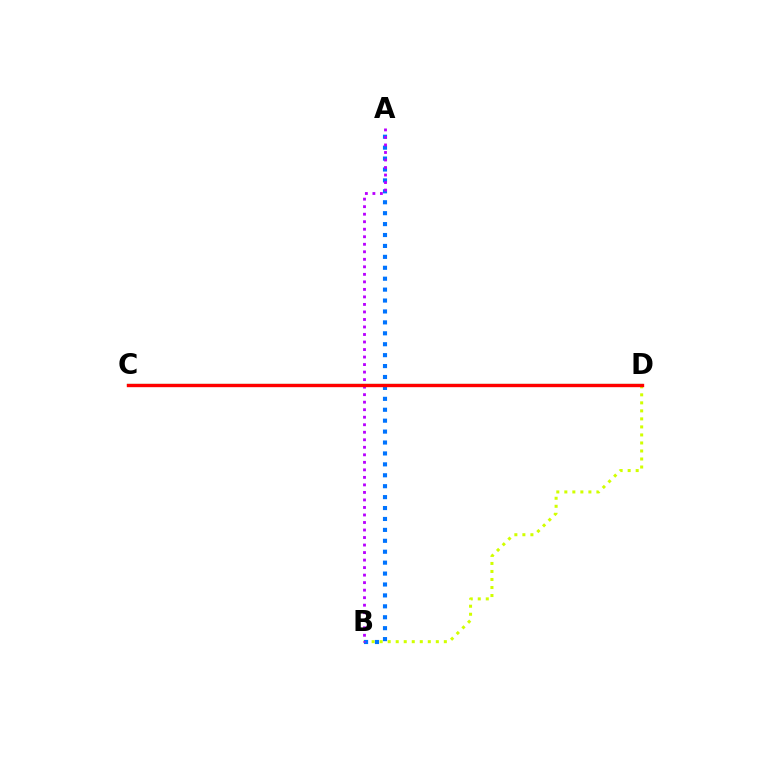{('B', 'D'): [{'color': '#d1ff00', 'line_style': 'dotted', 'thickness': 2.18}], ('A', 'B'): [{'color': '#0074ff', 'line_style': 'dotted', 'thickness': 2.97}, {'color': '#b900ff', 'line_style': 'dotted', 'thickness': 2.04}], ('C', 'D'): [{'color': '#00ff5c', 'line_style': 'solid', 'thickness': 1.57}, {'color': '#ff0000', 'line_style': 'solid', 'thickness': 2.42}]}